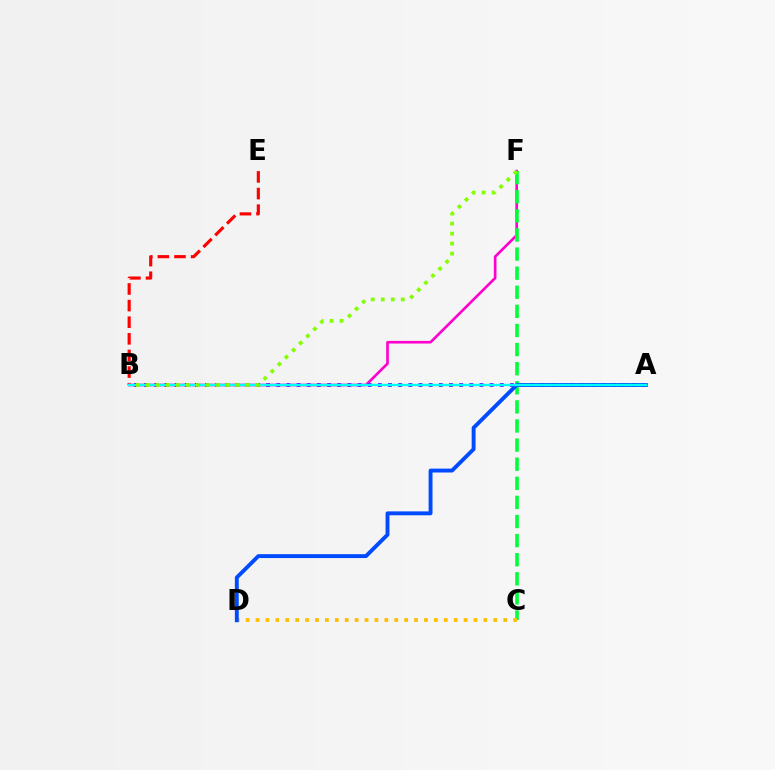{('B', 'E'): [{'color': '#ff0000', 'line_style': 'dashed', 'thickness': 2.26}], ('B', 'F'): [{'color': '#ff00cf', 'line_style': 'solid', 'thickness': 1.9}, {'color': '#84ff00', 'line_style': 'dotted', 'thickness': 2.72}], ('A', 'B'): [{'color': '#7200ff', 'line_style': 'dotted', 'thickness': 2.76}, {'color': '#00fff6', 'line_style': 'solid', 'thickness': 1.72}], ('C', 'F'): [{'color': '#00ff39', 'line_style': 'dashed', 'thickness': 2.59}], ('C', 'D'): [{'color': '#ffbd00', 'line_style': 'dotted', 'thickness': 2.69}], ('A', 'D'): [{'color': '#004bff', 'line_style': 'solid', 'thickness': 2.8}]}